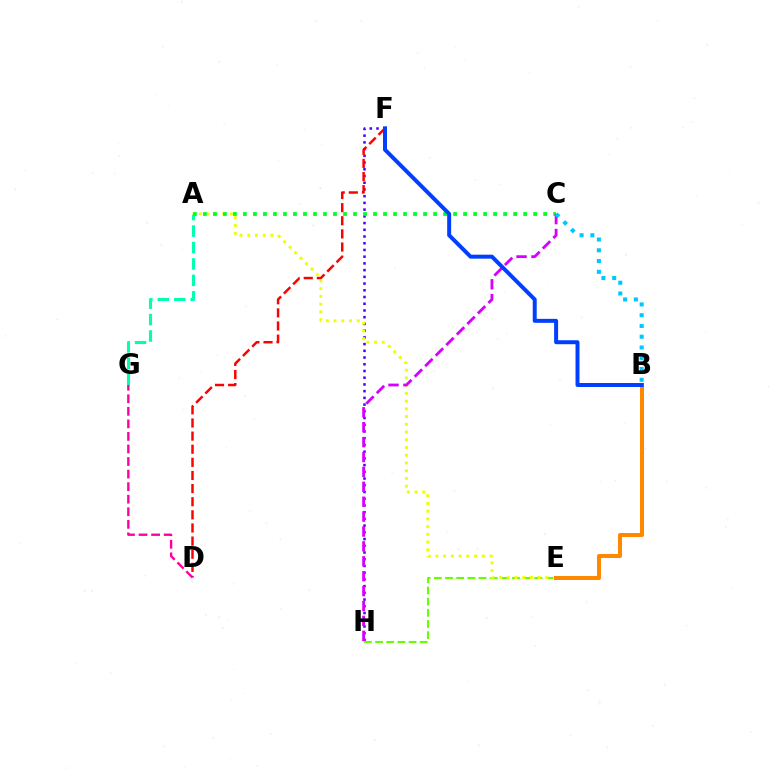{('F', 'H'): [{'color': '#4f00ff', 'line_style': 'dotted', 'thickness': 1.83}], ('A', 'G'): [{'color': '#00ffaf', 'line_style': 'dashed', 'thickness': 2.23}], ('E', 'H'): [{'color': '#66ff00', 'line_style': 'dashed', 'thickness': 1.52}], ('D', 'F'): [{'color': '#ff0000', 'line_style': 'dashed', 'thickness': 1.78}], ('A', 'E'): [{'color': '#eeff00', 'line_style': 'dotted', 'thickness': 2.1}], ('A', 'C'): [{'color': '#00ff27', 'line_style': 'dotted', 'thickness': 2.72}], ('B', 'E'): [{'color': '#ff8800', 'line_style': 'solid', 'thickness': 2.88}], ('C', 'H'): [{'color': '#d600ff', 'line_style': 'dashed', 'thickness': 2.02}], ('D', 'G'): [{'color': '#ff00a0', 'line_style': 'dashed', 'thickness': 1.71}], ('B', 'C'): [{'color': '#00c7ff', 'line_style': 'dotted', 'thickness': 2.93}], ('B', 'F'): [{'color': '#003fff', 'line_style': 'solid', 'thickness': 2.86}]}